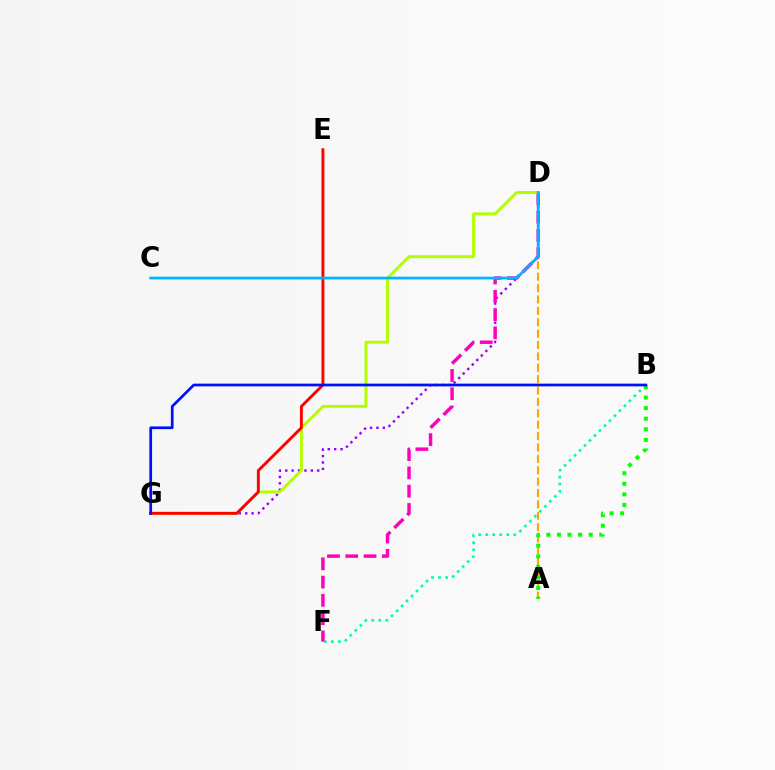{('B', 'F'): [{'color': '#00ff9d', 'line_style': 'dotted', 'thickness': 1.91}], ('D', 'G'): [{'color': '#9b00ff', 'line_style': 'dotted', 'thickness': 1.74}, {'color': '#b3ff00', 'line_style': 'solid', 'thickness': 2.13}], ('A', 'D'): [{'color': '#ffa500', 'line_style': 'dashed', 'thickness': 1.55}], ('D', 'F'): [{'color': '#ff00bd', 'line_style': 'dashed', 'thickness': 2.48}], ('E', 'G'): [{'color': '#ff0000', 'line_style': 'solid', 'thickness': 2.09}], ('A', 'B'): [{'color': '#08ff00', 'line_style': 'dotted', 'thickness': 2.87}], ('B', 'G'): [{'color': '#0010ff', 'line_style': 'solid', 'thickness': 1.95}], ('C', 'D'): [{'color': '#00b5ff', 'line_style': 'solid', 'thickness': 1.97}]}